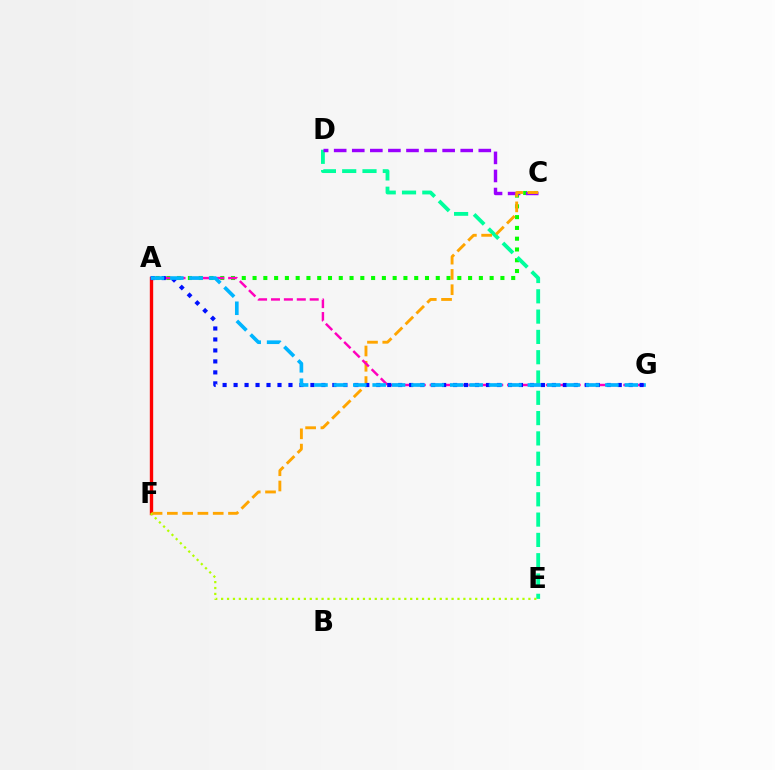{('A', 'C'): [{'color': '#08ff00', 'line_style': 'dotted', 'thickness': 2.93}], ('D', 'E'): [{'color': '#00ff9d', 'line_style': 'dashed', 'thickness': 2.76}], ('C', 'D'): [{'color': '#9b00ff', 'line_style': 'dashed', 'thickness': 2.46}], ('A', 'F'): [{'color': '#ff0000', 'line_style': 'solid', 'thickness': 2.42}], ('C', 'F'): [{'color': '#ffa500', 'line_style': 'dashed', 'thickness': 2.08}], ('E', 'F'): [{'color': '#b3ff00', 'line_style': 'dotted', 'thickness': 1.61}], ('A', 'G'): [{'color': '#ff00bd', 'line_style': 'dashed', 'thickness': 1.75}, {'color': '#0010ff', 'line_style': 'dotted', 'thickness': 2.98}, {'color': '#00b5ff', 'line_style': 'dashed', 'thickness': 2.63}]}